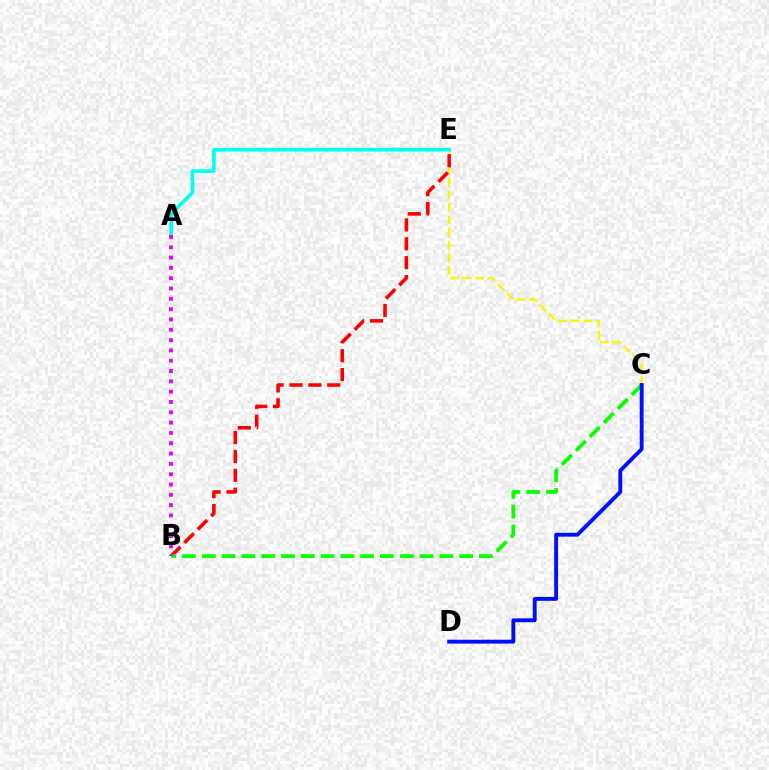{('C', 'E'): [{'color': '#fcf500', 'line_style': 'dashed', 'thickness': 1.71}], ('A', 'E'): [{'color': '#00fff6', 'line_style': 'solid', 'thickness': 2.62}], ('B', 'E'): [{'color': '#ff0000', 'line_style': 'dashed', 'thickness': 2.56}], ('B', 'C'): [{'color': '#08ff00', 'line_style': 'dashed', 'thickness': 2.69}], ('A', 'B'): [{'color': '#ee00ff', 'line_style': 'dotted', 'thickness': 2.8}], ('C', 'D'): [{'color': '#0010ff', 'line_style': 'solid', 'thickness': 2.79}]}